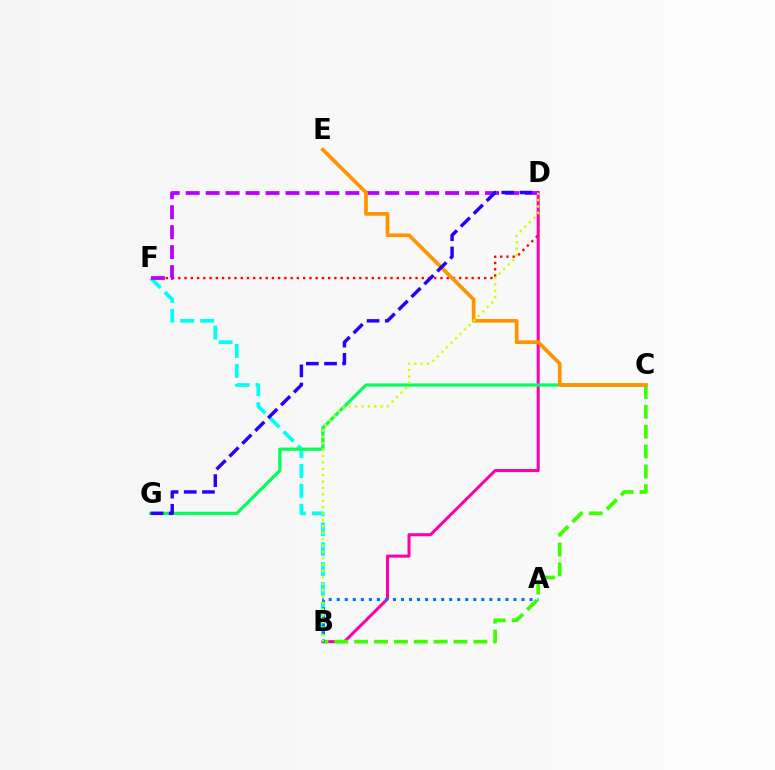{('D', 'F'): [{'color': '#ff0000', 'line_style': 'dotted', 'thickness': 1.7}, {'color': '#b900ff', 'line_style': 'dashed', 'thickness': 2.71}], ('B', 'F'): [{'color': '#00fff6', 'line_style': 'dashed', 'thickness': 2.71}], ('B', 'D'): [{'color': '#ff00ac', 'line_style': 'solid', 'thickness': 2.19}, {'color': '#d1ff00', 'line_style': 'dotted', 'thickness': 1.74}], ('C', 'G'): [{'color': '#00ff5c', 'line_style': 'solid', 'thickness': 2.31}], ('B', 'C'): [{'color': '#3dff00', 'line_style': 'dashed', 'thickness': 2.7}], ('A', 'B'): [{'color': '#0074ff', 'line_style': 'dotted', 'thickness': 2.18}], ('C', 'E'): [{'color': '#ff9400', 'line_style': 'solid', 'thickness': 2.67}], ('D', 'G'): [{'color': '#2500ff', 'line_style': 'dashed', 'thickness': 2.47}]}